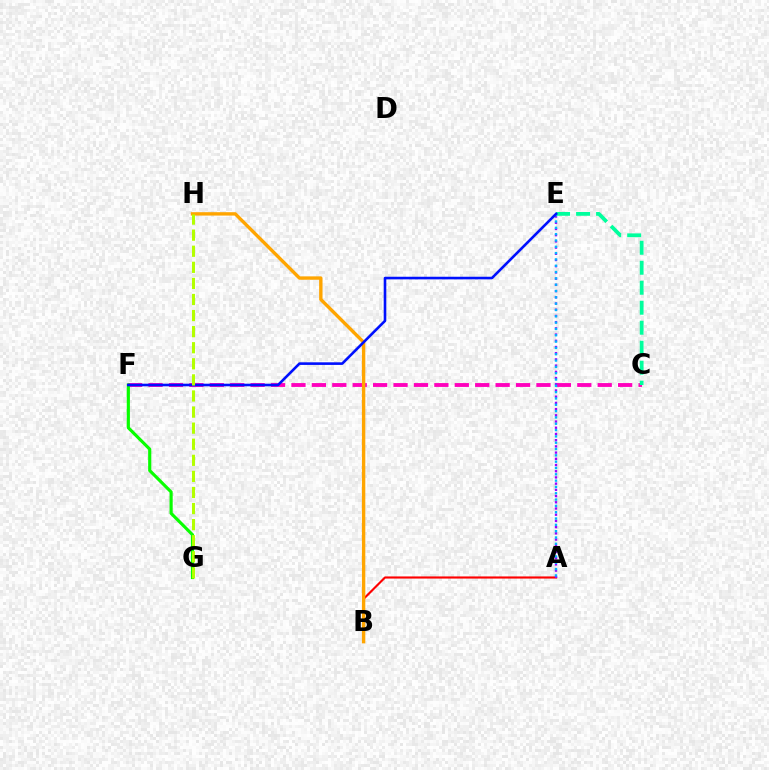{('C', 'F'): [{'color': '#ff00bd', 'line_style': 'dashed', 'thickness': 2.77}], ('A', 'B'): [{'color': '#ff0000', 'line_style': 'solid', 'thickness': 1.53}], ('F', 'G'): [{'color': '#08ff00', 'line_style': 'solid', 'thickness': 2.26}], ('A', 'E'): [{'color': '#9b00ff', 'line_style': 'dotted', 'thickness': 1.69}, {'color': '#00b5ff', 'line_style': 'dotted', 'thickness': 1.72}], ('B', 'H'): [{'color': '#ffa500', 'line_style': 'solid', 'thickness': 2.44}], ('C', 'E'): [{'color': '#00ff9d', 'line_style': 'dashed', 'thickness': 2.72}], ('E', 'F'): [{'color': '#0010ff', 'line_style': 'solid', 'thickness': 1.88}], ('G', 'H'): [{'color': '#b3ff00', 'line_style': 'dashed', 'thickness': 2.18}]}